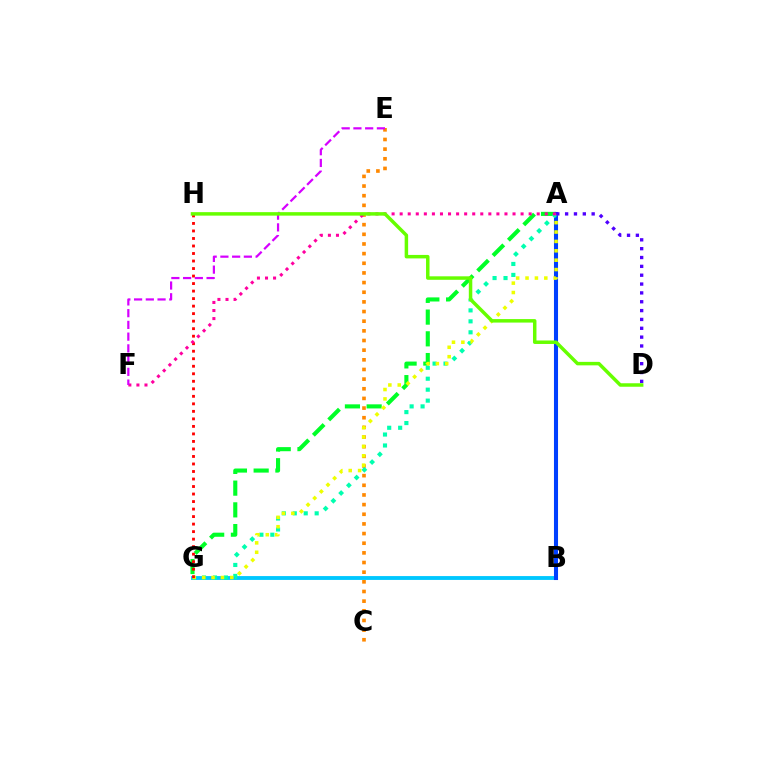{('B', 'G'): [{'color': '#00c7ff', 'line_style': 'solid', 'thickness': 2.77}], ('A', 'G'): [{'color': '#00ff27', 'line_style': 'dashed', 'thickness': 2.95}, {'color': '#00ffaf', 'line_style': 'dotted', 'thickness': 2.98}, {'color': '#eeff00', 'line_style': 'dotted', 'thickness': 2.55}], ('A', 'B'): [{'color': '#003fff', 'line_style': 'solid', 'thickness': 2.93}], ('C', 'E'): [{'color': '#ff8800', 'line_style': 'dotted', 'thickness': 2.62}], ('G', 'H'): [{'color': '#ff0000', 'line_style': 'dotted', 'thickness': 2.04}], ('A', 'F'): [{'color': '#ff00a0', 'line_style': 'dotted', 'thickness': 2.19}], ('E', 'F'): [{'color': '#d600ff', 'line_style': 'dashed', 'thickness': 1.59}], ('A', 'D'): [{'color': '#4f00ff', 'line_style': 'dotted', 'thickness': 2.4}], ('D', 'H'): [{'color': '#66ff00', 'line_style': 'solid', 'thickness': 2.51}]}